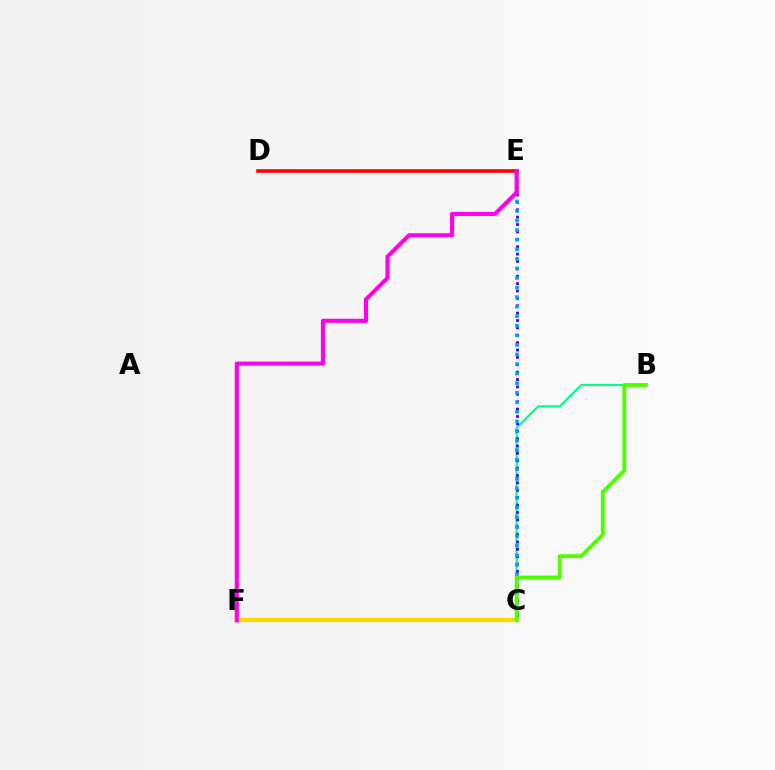{('B', 'C'): [{'color': '#00ff86', 'line_style': 'solid', 'thickness': 1.55}, {'color': '#4fff00', 'line_style': 'solid', 'thickness': 2.78}], ('C', 'E'): [{'color': '#3700ff', 'line_style': 'dotted', 'thickness': 2.01}, {'color': '#009eff', 'line_style': 'dotted', 'thickness': 2.6}], ('C', 'F'): [{'color': '#ffd500', 'line_style': 'solid', 'thickness': 2.97}], ('D', 'E'): [{'color': '#ff0000', 'line_style': 'solid', 'thickness': 2.58}], ('E', 'F'): [{'color': '#ff00ed', 'line_style': 'solid', 'thickness': 2.95}]}